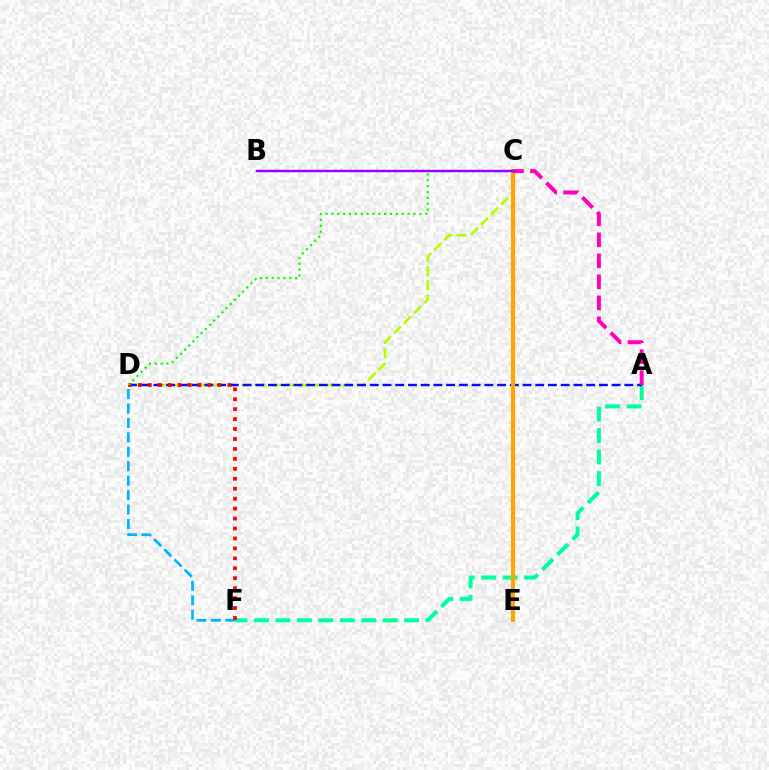{('C', 'D'): [{'color': '#b3ff00', 'line_style': 'dashed', 'thickness': 1.94}, {'color': '#08ff00', 'line_style': 'dotted', 'thickness': 1.59}], ('A', 'F'): [{'color': '#00ff9d', 'line_style': 'dashed', 'thickness': 2.91}], ('D', 'F'): [{'color': '#00b5ff', 'line_style': 'dashed', 'thickness': 1.96}, {'color': '#ff0000', 'line_style': 'dotted', 'thickness': 2.7}], ('A', 'D'): [{'color': '#0010ff', 'line_style': 'dashed', 'thickness': 1.73}], ('C', 'E'): [{'color': '#ffa500', 'line_style': 'solid', 'thickness': 2.99}], ('A', 'C'): [{'color': '#ff00bd', 'line_style': 'dashed', 'thickness': 2.85}], ('B', 'C'): [{'color': '#9b00ff', 'line_style': 'solid', 'thickness': 1.75}]}